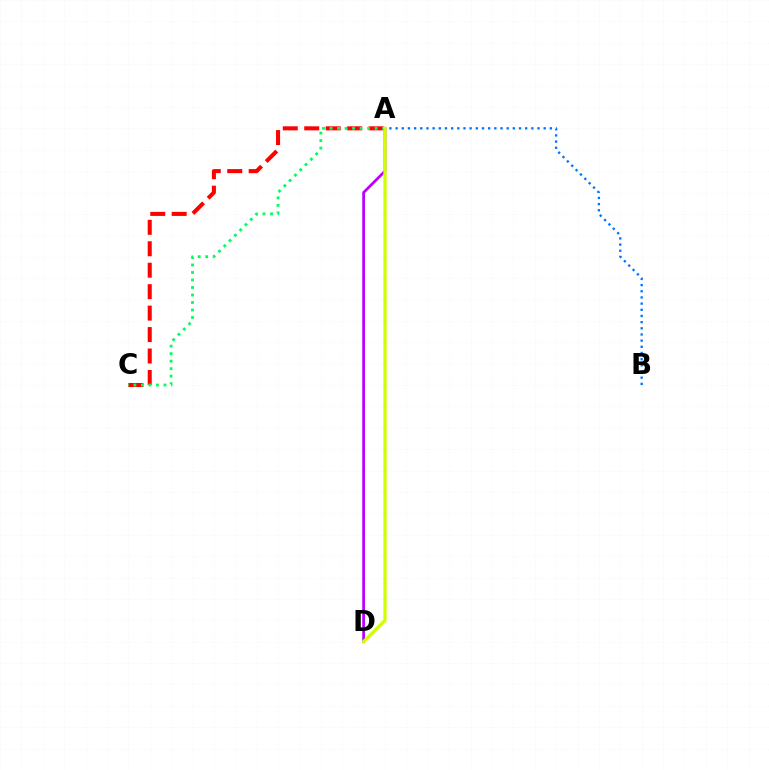{('A', 'C'): [{'color': '#ff0000', 'line_style': 'dashed', 'thickness': 2.91}, {'color': '#00ff5c', 'line_style': 'dotted', 'thickness': 2.04}], ('A', 'D'): [{'color': '#b900ff', 'line_style': 'solid', 'thickness': 1.96}, {'color': '#d1ff00', 'line_style': 'solid', 'thickness': 2.35}], ('A', 'B'): [{'color': '#0074ff', 'line_style': 'dotted', 'thickness': 1.68}]}